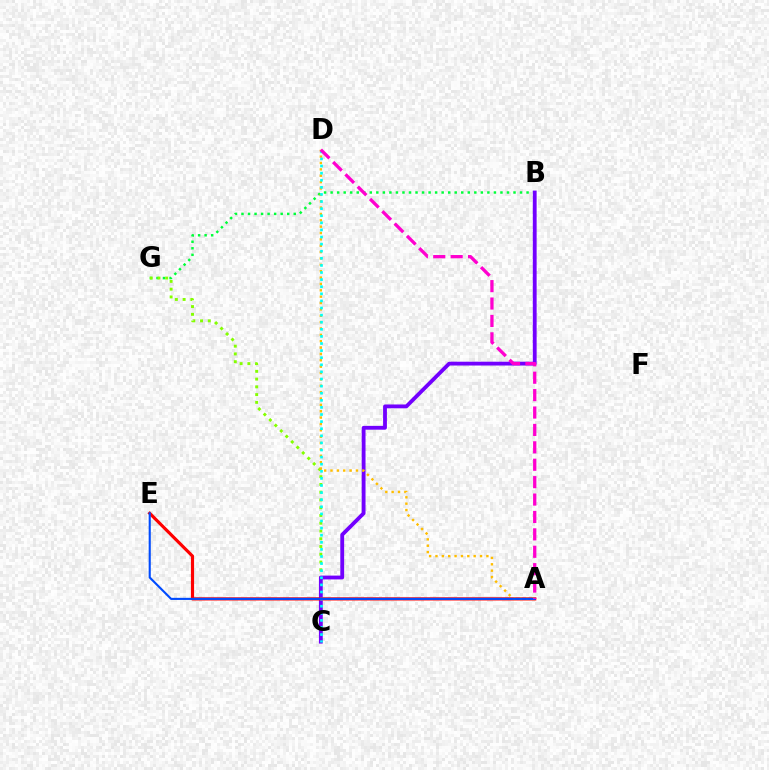{('B', 'G'): [{'color': '#00ff39', 'line_style': 'dotted', 'thickness': 1.77}], ('C', 'G'): [{'color': '#84ff00', 'line_style': 'dotted', 'thickness': 2.11}], ('B', 'C'): [{'color': '#7200ff', 'line_style': 'solid', 'thickness': 2.75}], ('A', 'E'): [{'color': '#ff0000', 'line_style': 'solid', 'thickness': 2.28}, {'color': '#004bff', 'line_style': 'solid', 'thickness': 1.52}], ('A', 'D'): [{'color': '#ffbd00', 'line_style': 'dotted', 'thickness': 1.73}, {'color': '#ff00cf', 'line_style': 'dashed', 'thickness': 2.36}], ('C', 'D'): [{'color': '#00fff6', 'line_style': 'dotted', 'thickness': 1.93}]}